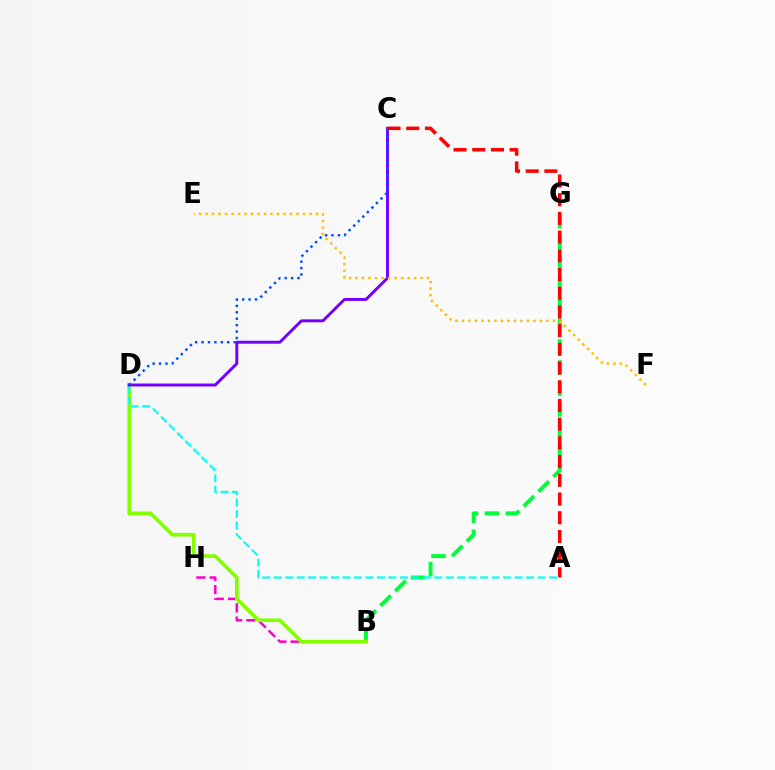{('B', 'H'): [{'color': '#ff00cf', 'line_style': 'dashed', 'thickness': 1.8}], ('B', 'G'): [{'color': '#00ff39', 'line_style': 'dashed', 'thickness': 2.84}], ('B', 'D'): [{'color': '#84ff00', 'line_style': 'solid', 'thickness': 2.65}], ('A', 'D'): [{'color': '#00fff6', 'line_style': 'dashed', 'thickness': 1.56}], ('C', 'D'): [{'color': '#7200ff', 'line_style': 'solid', 'thickness': 2.11}, {'color': '#004bff', 'line_style': 'dotted', 'thickness': 1.74}], ('E', 'F'): [{'color': '#ffbd00', 'line_style': 'dotted', 'thickness': 1.77}], ('A', 'C'): [{'color': '#ff0000', 'line_style': 'dashed', 'thickness': 2.54}]}